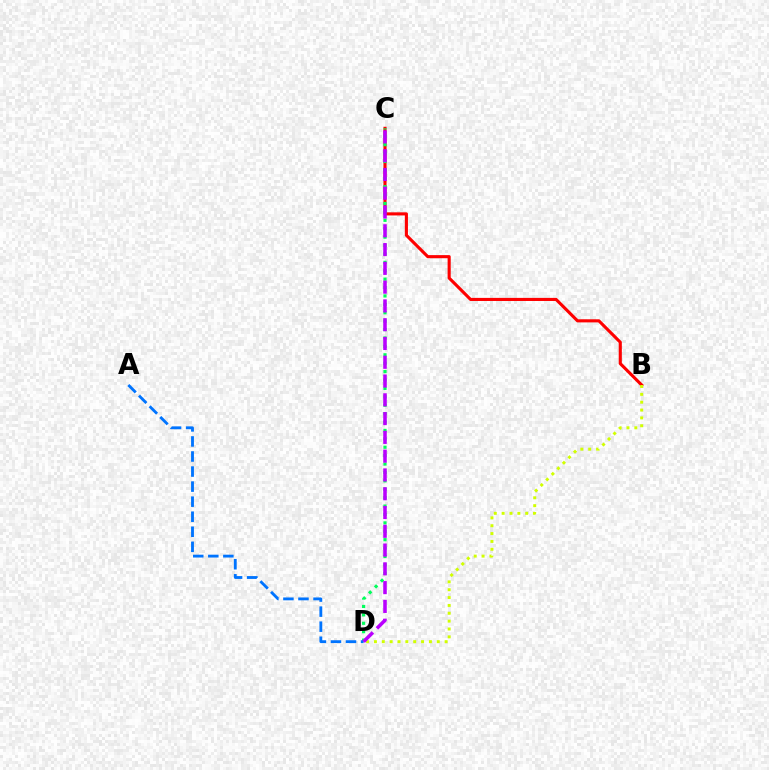{('B', 'C'): [{'color': '#ff0000', 'line_style': 'solid', 'thickness': 2.24}], ('C', 'D'): [{'color': '#00ff5c', 'line_style': 'dotted', 'thickness': 2.28}, {'color': '#b900ff', 'line_style': 'dashed', 'thickness': 2.55}], ('A', 'D'): [{'color': '#0074ff', 'line_style': 'dashed', 'thickness': 2.04}], ('B', 'D'): [{'color': '#d1ff00', 'line_style': 'dotted', 'thickness': 2.13}]}